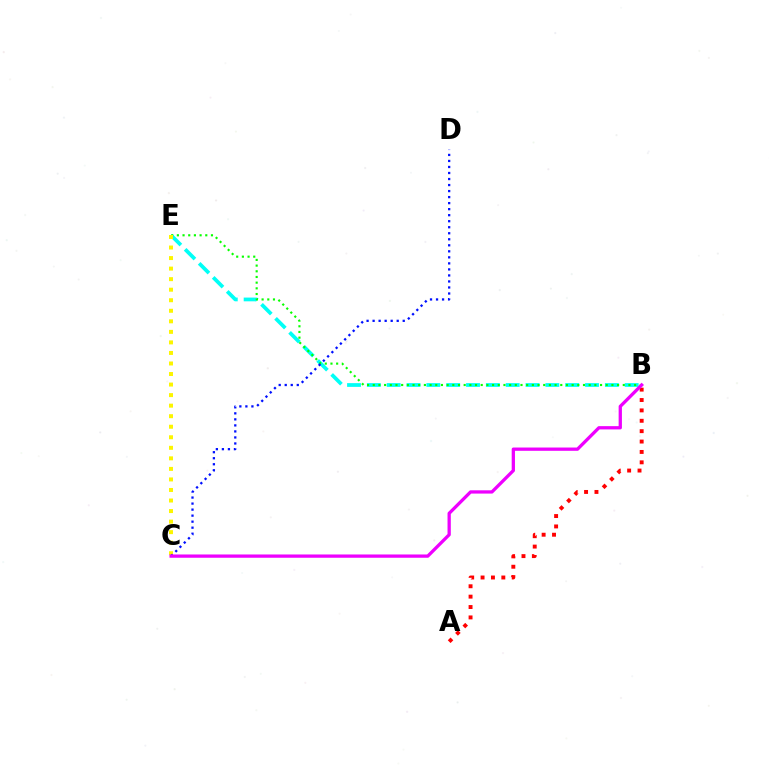{('B', 'E'): [{'color': '#00fff6', 'line_style': 'dashed', 'thickness': 2.69}, {'color': '#08ff00', 'line_style': 'dotted', 'thickness': 1.54}], ('A', 'B'): [{'color': '#ff0000', 'line_style': 'dotted', 'thickness': 2.82}], ('C', 'E'): [{'color': '#fcf500', 'line_style': 'dotted', 'thickness': 2.86}], ('C', 'D'): [{'color': '#0010ff', 'line_style': 'dotted', 'thickness': 1.64}], ('B', 'C'): [{'color': '#ee00ff', 'line_style': 'solid', 'thickness': 2.36}]}